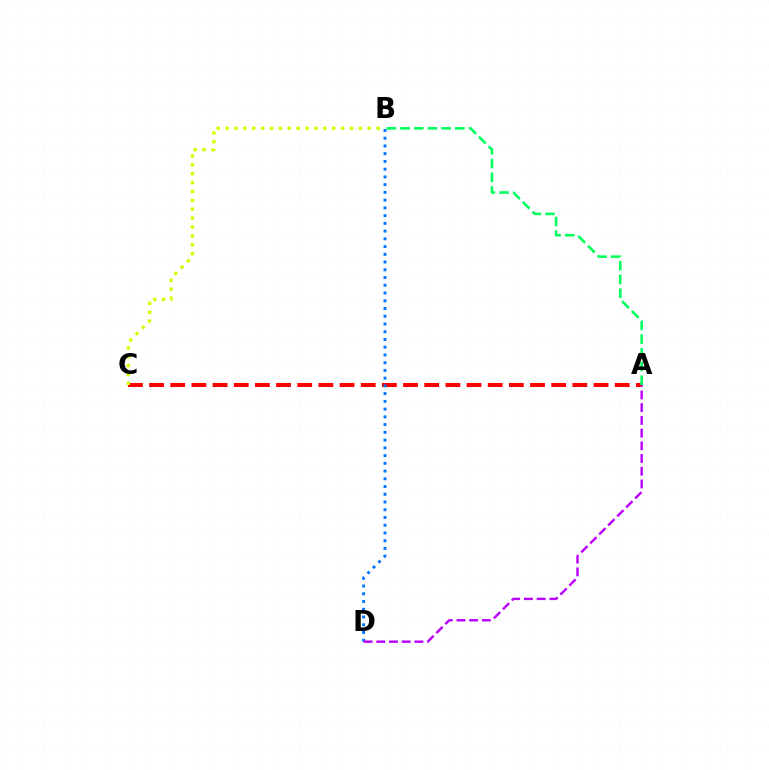{('A', 'C'): [{'color': '#ff0000', 'line_style': 'dashed', 'thickness': 2.88}], ('B', 'D'): [{'color': '#0074ff', 'line_style': 'dotted', 'thickness': 2.1}], ('A', 'B'): [{'color': '#00ff5c', 'line_style': 'dashed', 'thickness': 1.86}], ('B', 'C'): [{'color': '#d1ff00', 'line_style': 'dotted', 'thickness': 2.41}], ('A', 'D'): [{'color': '#b900ff', 'line_style': 'dashed', 'thickness': 1.73}]}